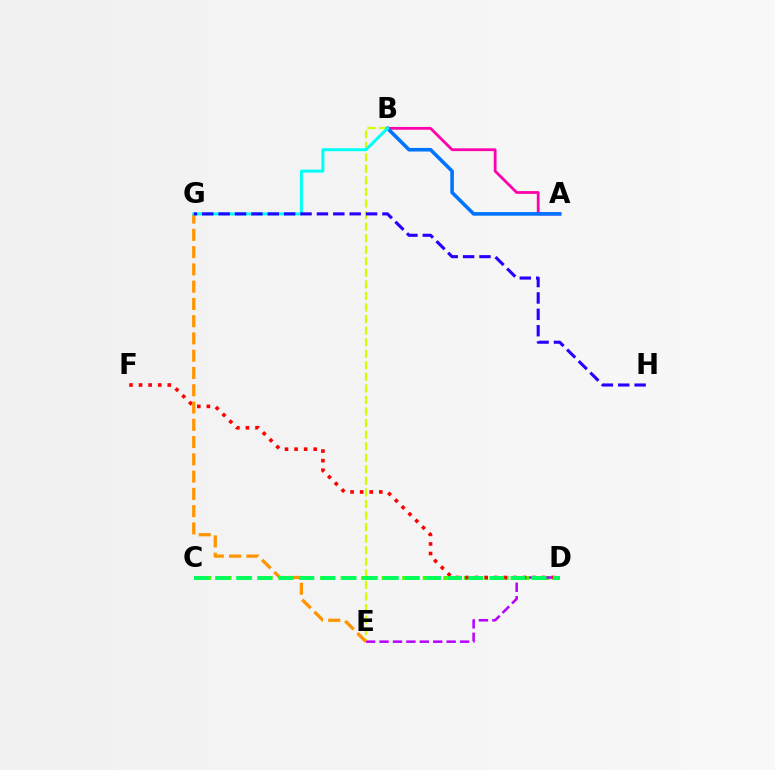{('A', 'B'): [{'color': '#ff00ac', 'line_style': 'solid', 'thickness': 2.0}, {'color': '#0074ff', 'line_style': 'solid', 'thickness': 2.58}], ('C', 'D'): [{'color': '#3dff00', 'line_style': 'dotted', 'thickness': 2.79}, {'color': '#00ff5c', 'line_style': 'dashed', 'thickness': 2.87}], ('B', 'E'): [{'color': '#d1ff00', 'line_style': 'dashed', 'thickness': 1.57}], ('D', 'E'): [{'color': '#b900ff', 'line_style': 'dashed', 'thickness': 1.82}], ('D', 'F'): [{'color': '#ff0000', 'line_style': 'dotted', 'thickness': 2.6}], ('E', 'G'): [{'color': '#ff9400', 'line_style': 'dashed', 'thickness': 2.35}], ('B', 'G'): [{'color': '#00fff6', 'line_style': 'solid', 'thickness': 2.13}], ('G', 'H'): [{'color': '#2500ff', 'line_style': 'dashed', 'thickness': 2.23}]}